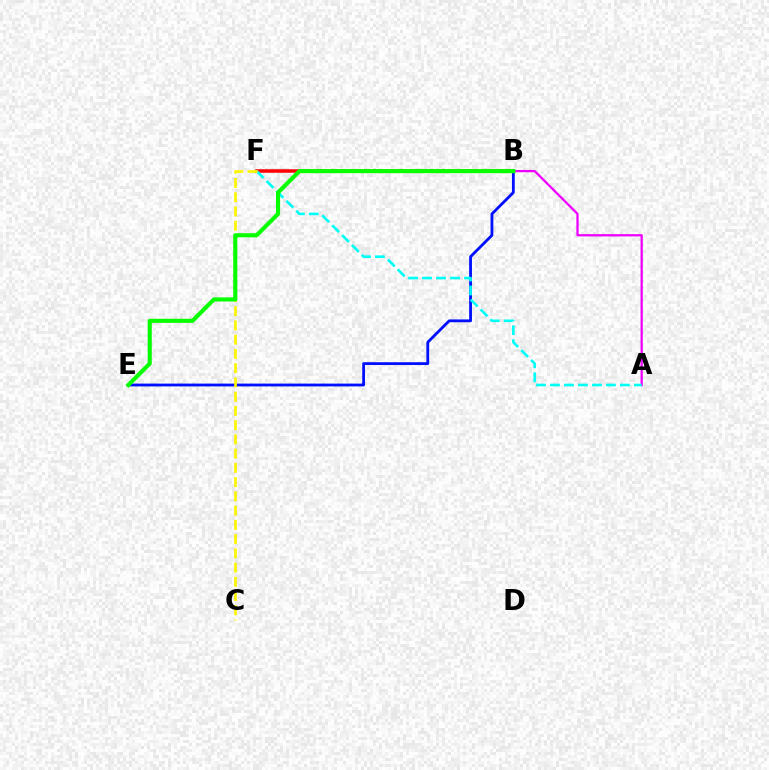{('B', 'F'): [{'color': '#ff0000', 'line_style': 'solid', 'thickness': 2.54}], ('A', 'B'): [{'color': '#ee00ff', 'line_style': 'solid', 'thickness': 1.63}], ('B', 'E'): [{'color': '#0010ff', 'line_style': 'solid', 'thickness': 2.02}, {'color': '#08ff00', 'line_style': 'solid', 'thickness': 2.96}], ('A', 'F'): [{'color': '#00fff6', 'line_style': 'dashed', 'thickness': 1.9}], ('C', 'F'): [{'color': '#fcf500', 'line_style': 'dashed', 'thickness': 1.94}]}